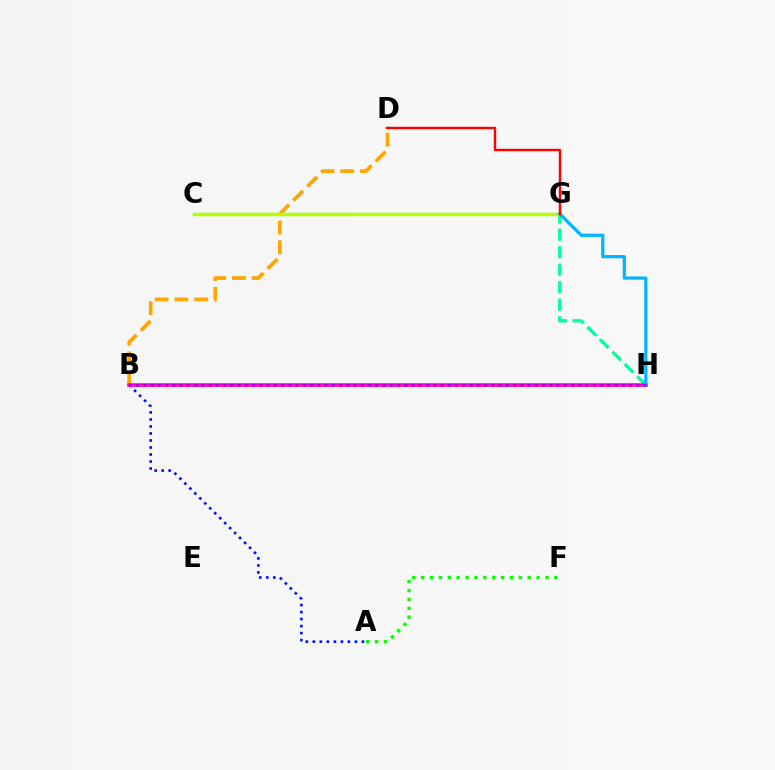{('G', 'H'): [{'color': '#00ff9d', 'line_style': 'dashed', 'thickness': 2.38}, {'color': '#00b5ff', 'line_style': 'solid', 'thickness': 2.32}], ('A', 'B'): [{'color': '#0010ff', 'line_style': 'dotted', 'thickness': 1.91}], ('B', 'D'): [{'color': '#ffa500', 'line_style': 'dashed', 'thickness': 2.68}], ('C', 'G'): [{'color': '#b3ff00', 'line_style': 'solid', 'thickness': 2.51}], ('B', 'H'): [{'color': '#ff00bd', 'line_style': 'solid', 'thickness': 2.6}, {'color': '#9b00ff', 'line_style': 'dotted', 'thickness': 1.97}], ('A', 'F'): [{'color': '#08ff00', 'line_style': 'dotted', 'thickness': 2.41}], ('D', 'G'): [{'color': '#ff0000', 'line_style': 'solid', 'thickness': 1.75}]}